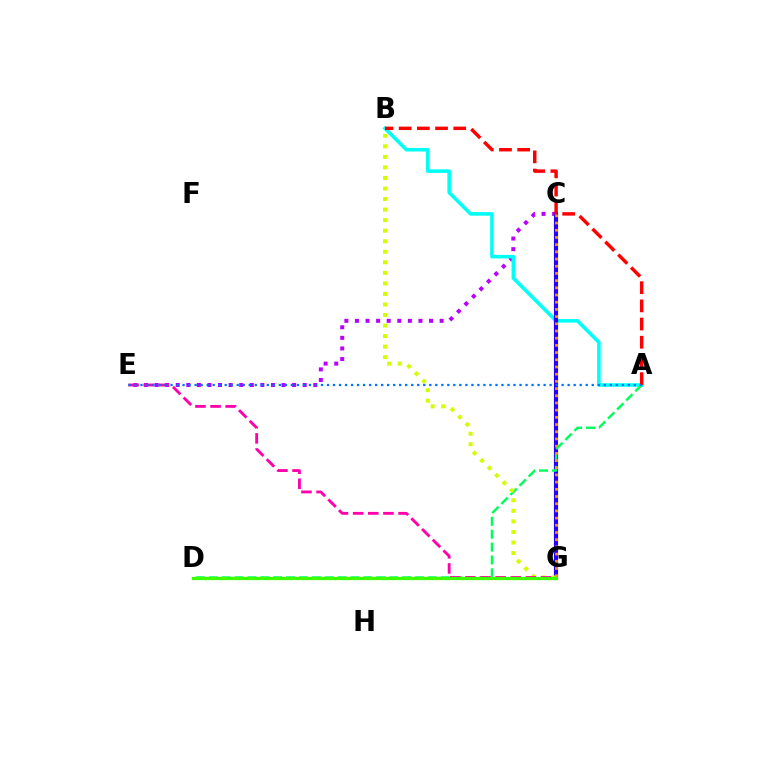{('C', 'E'): [{'color': '#b900ff', 'line_style': 'dotted', 'thickness': 2.88}], ('A', 'B'): [{'color': '#00fff6', 'line_style': 'solid', 'thickness': 2.57}, {'color': '#ff0000', 'line_style': 'dashed', 'thickness': 2.47}], ('C', 'G'): [{'color': '#2500ff', 'line_style': 'solid', 'thickness': 2.98}, {'color': '#ff9400', 'line_style': 'dotted', 'thickness': 1.96}], ('A', 'D'): [{'color': '#00ff5c', 'line_style': 'dashed', 'thickness': 1.75}], ('B', 'G'): [{'color': '#d1ff00', 'line_style': 'dotted', 'thickness': 2.86}], ('E', 'G'): [{'color': '#ff00ac', 'line_style': 'dashed', 'thickness': 2.06}], ('A', 'E'): [{'color': '#0074ff', 'line_style': 'dotted', 'thickness': 1.63}], ('D', 'G'): [{'color': '#3dff00', 'line_style': 'solid', 'thickness': 2.33}]}